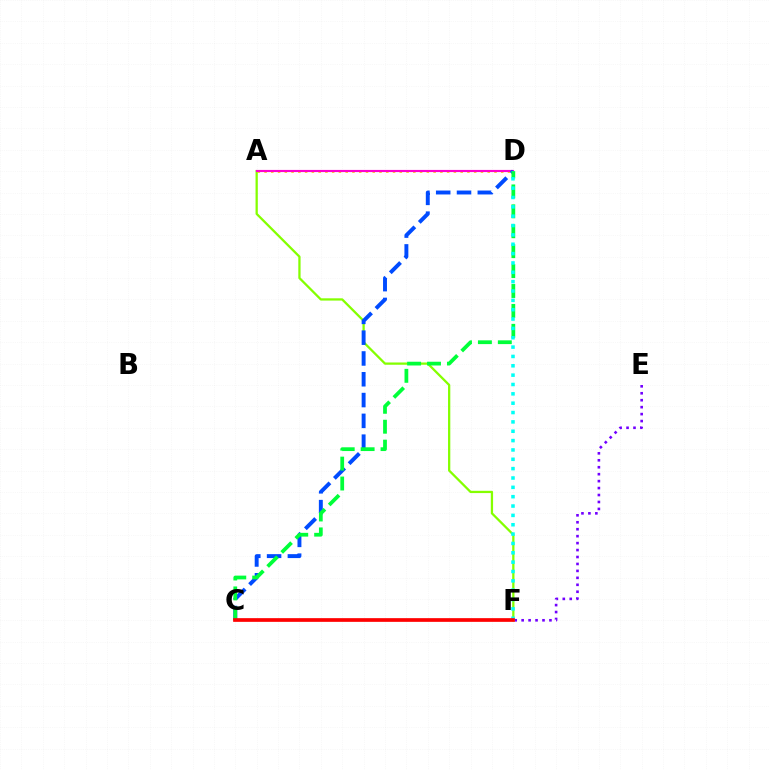{('E', 'F'): [{'color': '#7200ff', 'line_style': 'dotted', 'thickness': 1.89}], ('A', 'F'): [{'color': '#84ff00', 'line_style': 'solid', 'thickness': 1.63}], ('A', 'D'): [{'color': '#ffbd00', 'line_style': 'dotted', 'thickness': 1.84}, {'color': '#ff00cf', 'line_style': 'solid', 'thickness': 1.55}], ('C', 'D'): [{'color': '#004bff', 'line_style': 'dashed', 'thickness': 2.83}, {'color': '#00ff39', 'line_style': 'dashed', 'thickness': 2.71}], ('D', 'F'): [{'color': '#00fff6', 'line_style': 'dotted', 'thickness': 2.54}], ('C', 'F'): [{'color': '#ff0000', 'line_style': 'solid', 'thickness': 2.66}]}